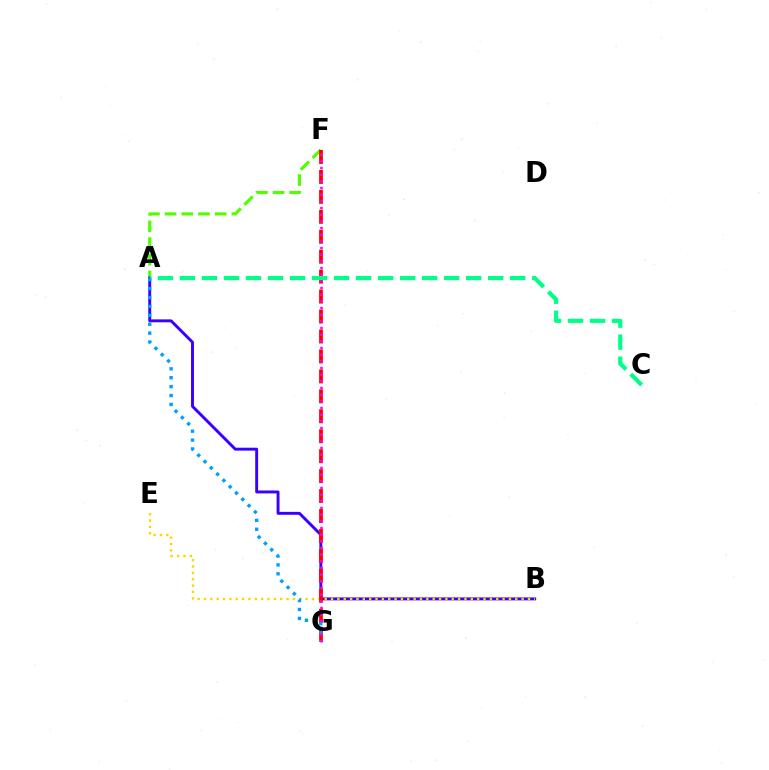{('A', 'F'): [{'color': '#4fff00', 'line_style': 'dashed', 'thickness': 2.27}], ('A', 'B'): [{'color': '#3700ff', 'line_style': 'solid', 'thickness': 2.1}], ('B', 'E'): [{'color': '#ffd500', 'line_style': 'dotted', 'thickness': 1.73}], ('F', 'G'): [{'color': '#ff0000', 'line_style': 'dashed', 'thickness': 2.71}, {'color': '#ff00ed', 'line_style': 'dotted', 'thickness': 1.81}], ('A', 'C'): [{'color': '#00ff86', 'line_style': 'dashed', 'thickness': 2.99}], ('A', 'G'): [{'color': '#009eff', 'line_style': 'dotted', 'thickness': 2.42}]}